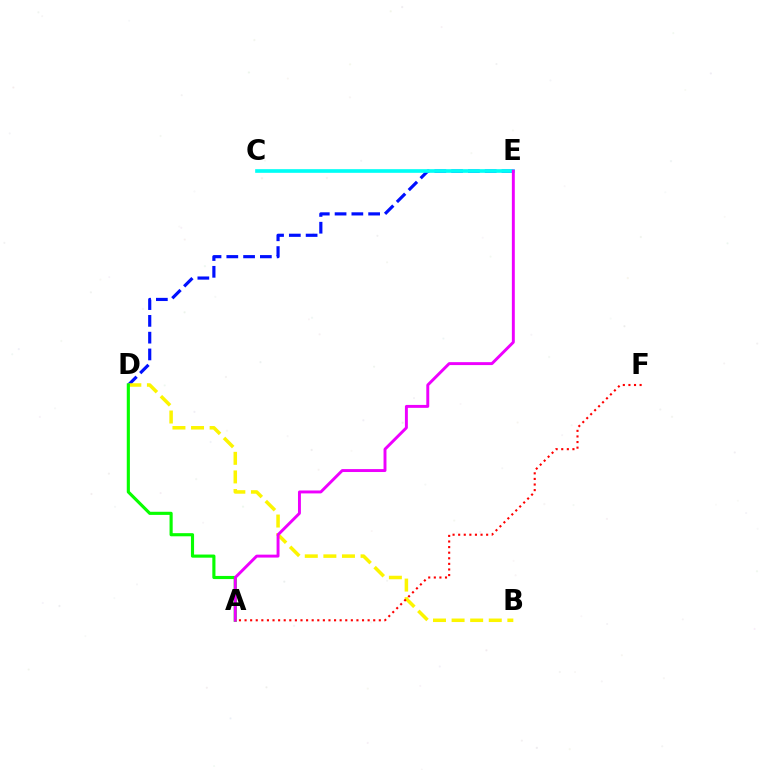{('D', 'E'): [{'color': '#0010ff', 'line_style': 'dashed', 'thickness': 2.28}], ('B', 'D'): [{'color': '#fcf500', 'line_style': 'dashed', 'thickness': 2.53}], ('A', 'D'): [{'color': '#08ff00', 'line_style': 'solid', 'thickness': 2.25}], ('C', 'E'): [{'color': '#00fff6', 'line_style': 'solid', 'thickness': 2.63}], ('A', 'E'): [{'color': '#ee00ff', 'line_style': 'solid', 'thickness': 2.11}], ('A', 'F'): [{'color': '#ff0000', 'line_style': 'dotted', 'thickness': 1.52}]}